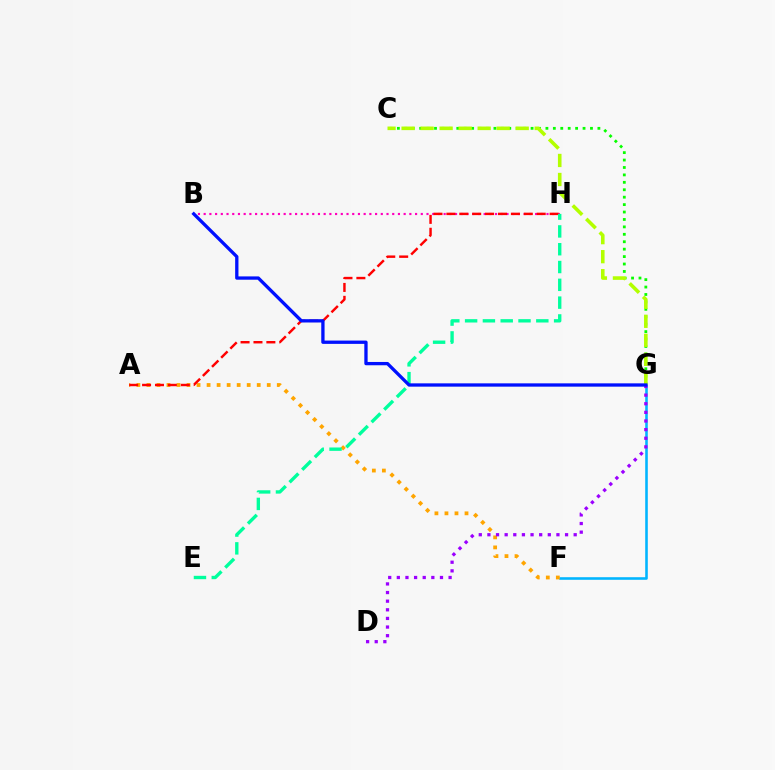{('F', 'G'): [{'color': '#00b5ff', 'line_style': 'solid', 'thickness': 1.86}], ('A', 'F'): [{'color': '#ffa500', 'line_style': 'dotted', 'thickness': 2.72}], ('C', 'G'): [{'color': '#08ff00', 'line_style': 'dotted', 'thickness': 2.02}, {'color': '#b3ff00', 'line_style': 'dashed', 'thickness': 2.58}], ('B', 'H'): [{'color': '#ff00bd', 'line_style': 'dotted', 'thickness': 1.55}], ('A', 'H'): [{'color': '#ff0000', 'line_style': 'dashed', 'thickness': 1.75}], ('E', 'H'): [{'color': '#00ff9d', 'line_style': 'dashed', 'thickness': 2.42}], ('D', 'G'): [{'color': '#9b00ff', 'line_style': 'dotted', 'thickness': 2.34}], ('B', 'G'): [{'color': '#0010ff', 'line_style': 'solid', 'thickness': 2.38}]}